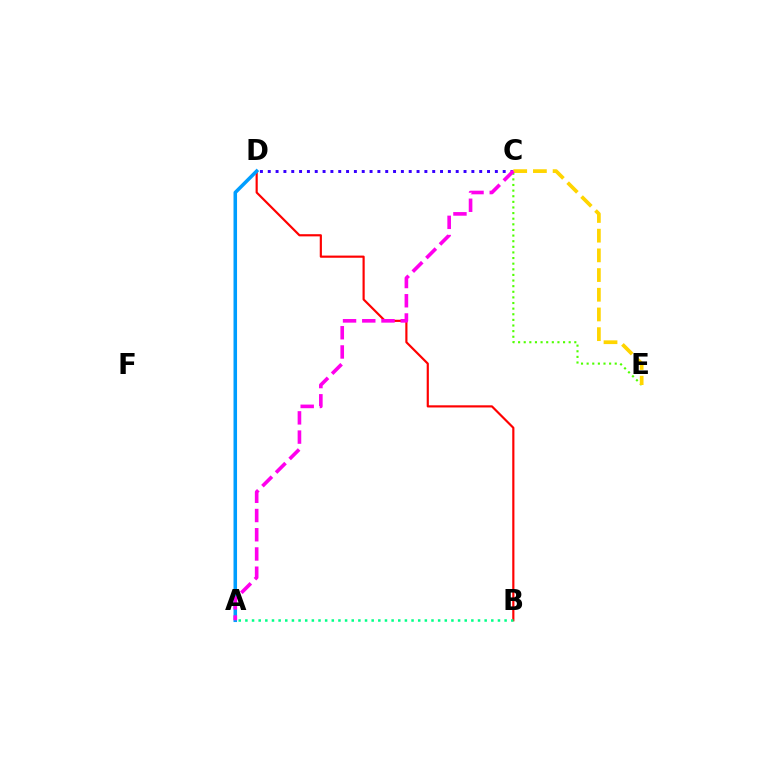{('C', 'E'): [{'color': '#4fff00', 'line_style': 'dotted', 'thickness': 1.53}, {'color': '#ffd500', 'line_style': 'dashed', 'thickness': 2.68}], ('B', 'D'): [{'color': '#ff0000', 'line_style': 'solid', 'thickness': 1.56}], ('A', 'B'): [{'color': '#00ff86', 'line_style': 'dotted', 'thickness': 1.81}], ('A', 'D'): [{'color': '#009eff', 'line_style': 'solid', 'thickness': 2.55}], ('C', 'D'): [{'color': '#3700ff', 'line_style': 'dotted', 'thickness': 2.13}], ('A', 'C'): [{'color': '#ff00ed', 'line_style': 'dashed', 'thickness': 2.61}]}